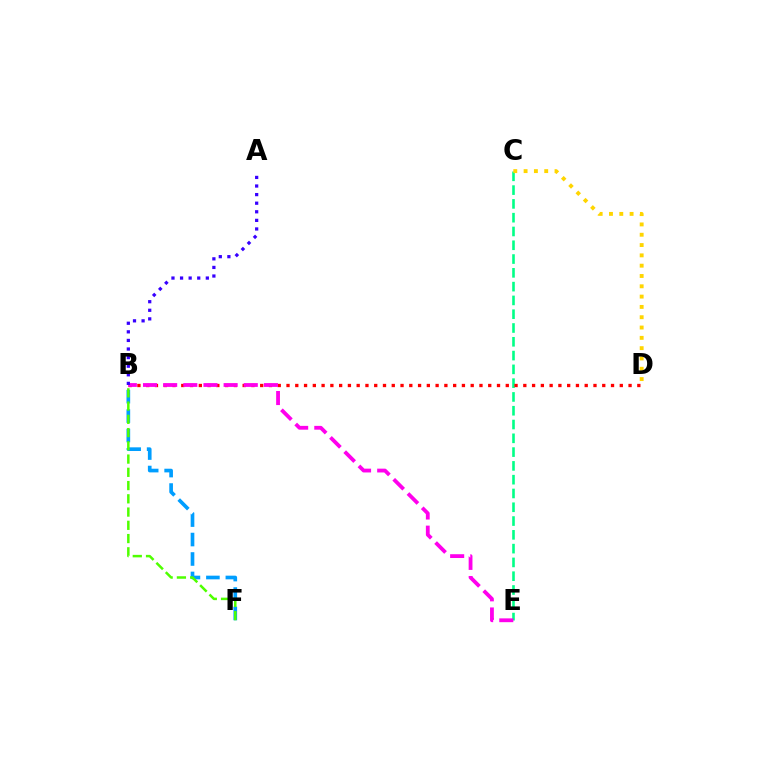{('B', 'F'): [{'color': '#009eff', 'line_style': 'dashed', 'thickness': 2.64}, {'color': '#4fff00', 'line_style': 'dashed', 'thickness': 1.8}], ('C', 'E'): [{'color': '#00ff86', 'line_style': 'dashed', 'thickness': 1.87}], ('B', 'D'): [{'color': '#ff0000', 'line_style': 'dotted', 'thickness': 2.38}], ('B', 'E'): [{'color': '#ff00ed', 'line_style': 'dashed', 'thickness': 2.74}], ('A', 'B'): [{'color': '#3700ff', 'line_style': 'dotted', 'thickness': 2.33}], ('C', 'D'): [{'color': '#ffd500', 'line_style': 'dotted', 'thickness': 2.8}]}